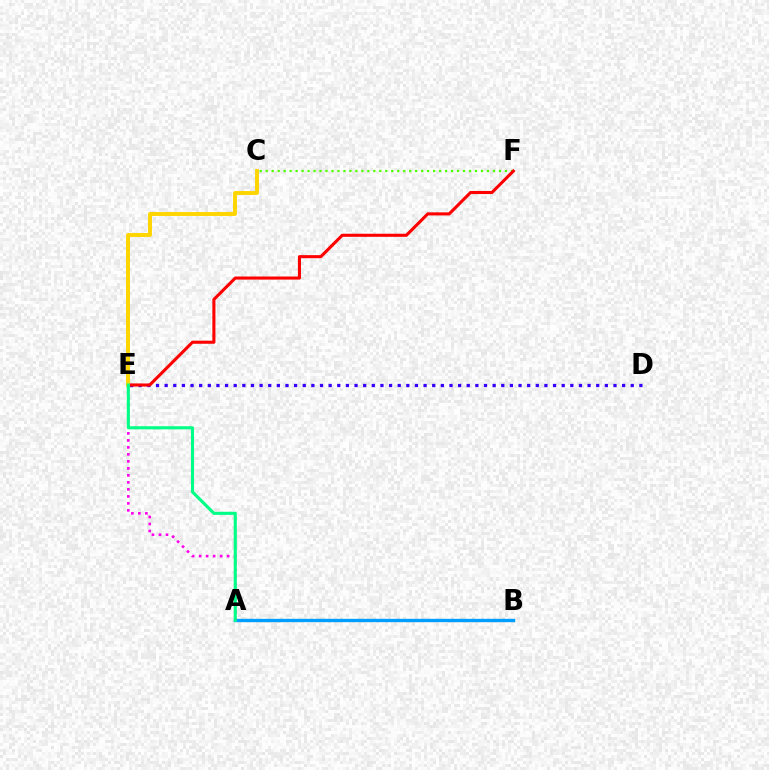{('A', 'B'): [{'color': '#009eff', 'line_style': 'solid', 'thickness': 2.42}], ('A', 'E'): [{'color': '#ff00ed', 'line_style': 'dotted', 'thickness': 1.9}, {'color': '#00ff86', 'line_style': 'solid', 'thickness': 2.23}], ('C', 'F'): [{'color': '#4fff00', 'line_style': 'dotted', 'thickness': 1.62}], ('D', 'E'): [{'color': '#3700ff', 'line_style': 'dotted', 'thickness': 2.35}], ('E', 'F'): [{'color': '#ff0000', 'line_style': 'solid', 'thickness': 2.22}], ('C', 'E'): [{'color': '#ffd500', 'line_style': 'solid', 'thickness': 2.82}]}